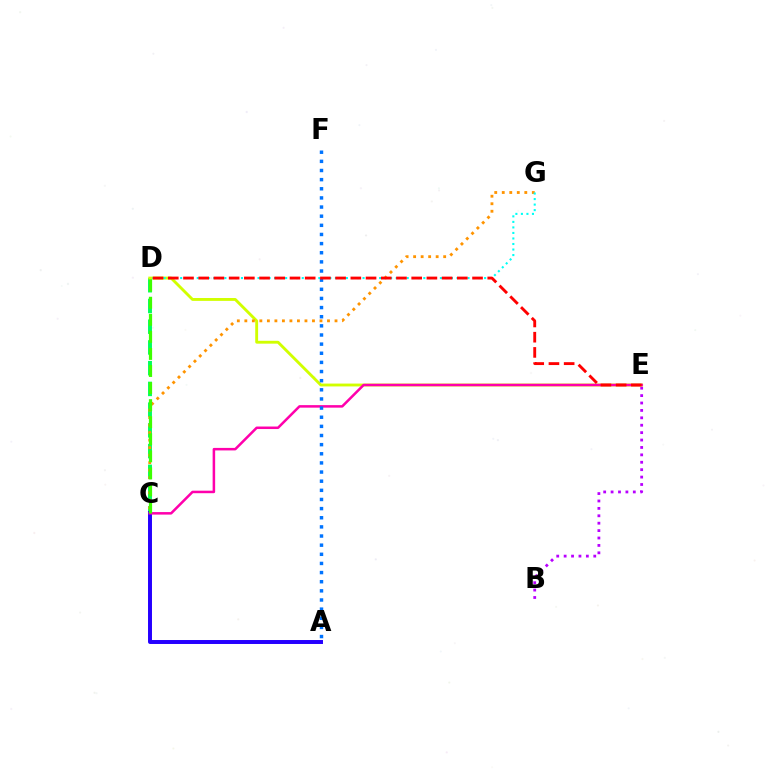{('C', 'D'): [{'color': '#00ff5c', 'line_style': 'dashed', 'thickness': 2.82}, {'color': '#3dff00', 'line_style': 'dashed', 'thickness': 2.32}], ('B', 'E'): [{'color': '#b900ff', 'line_style': 'dotted', 'thickness': 2.01}], ('D', 'E'): [{'color': '#d1ff00', 'line_style': 'solid', 'thickness': 2.06}, {'color': '#ff0000', 'line_style': 'dashed', 'thickness': 2.07}], ('C', 'G'): [{'color': '#ff9400', 'line_style': 'dotted', 'thickness': 2.04}], ('A', 'C'): [{'color': '#2500ff', 'line_style': 'solid', 'thickness': 2.85}], ('C', 'E'): [{'color': '#ff00ac', 'line_style': 'solid', 'thickness': 1.81}], ('D', 'G'): [{'color': '#00fff6', 'line_style': 'dotted', 'thickness': 1.5}], ('A', 'F'): [{'color': '#0074ff', 'line_style': 'dotted', 'thickness': 2.48}]}